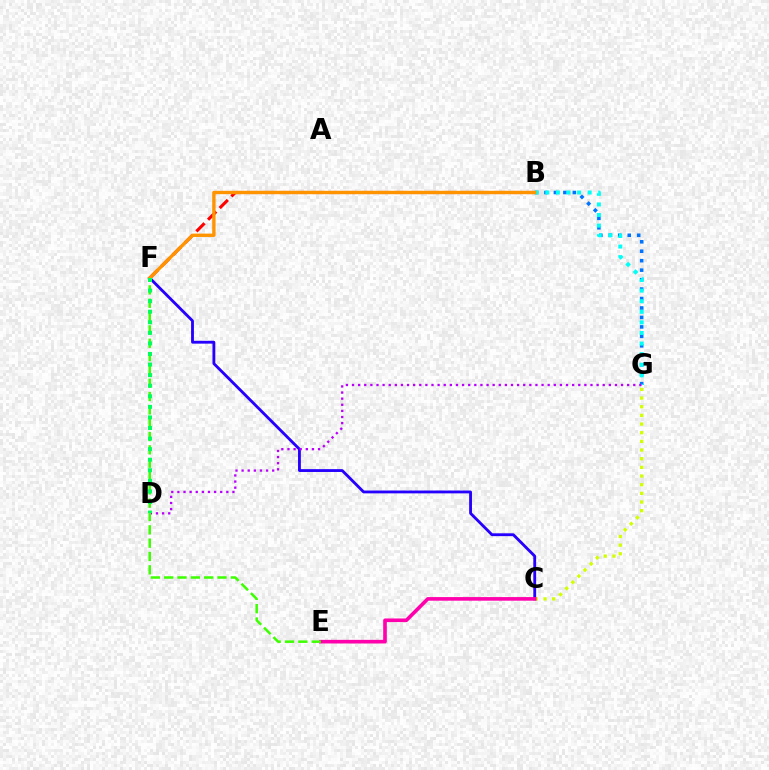{('B', 'F'): [{'color': '#ff0000', 'line_style': 'dashed', 'thickness': 2.24}, {'color': '#ff9400', 'line_style': 'solid', 'thickness': 2.42}], ('C', 'F'): [{'color': '#2500ff', 'line_style': 'solid', 'thickness': 2.04}], ('B', 'G'): [{'color': '#0074ff', 'line_style': 'dotted', 'thickness': 2.57}, {'color': '#00fff6', 'line_style': 'dotted', 'thickness': 2.88}], ('C', 'G'): [{'color': '#d1ff00', 'line_style': 'dotted', 'thickness': 2.35}], ('C', 'E'): [{'color': '#ff00ac', 'line_style': 'solid', 'thickness': 2.6}], ('D', 'G'): [{'color': '#b900ff', 'line_style': 'dotted', 'thickness': 1.66}], ('E', 'F'): [{'color': '#3dff00', 'line_style': 'dashed', 'thickness': 1.81}], ('D', 'F'): [{'color': '#00ff5c', 'line_style': 'dotted', 'thickness': 2.87}]}